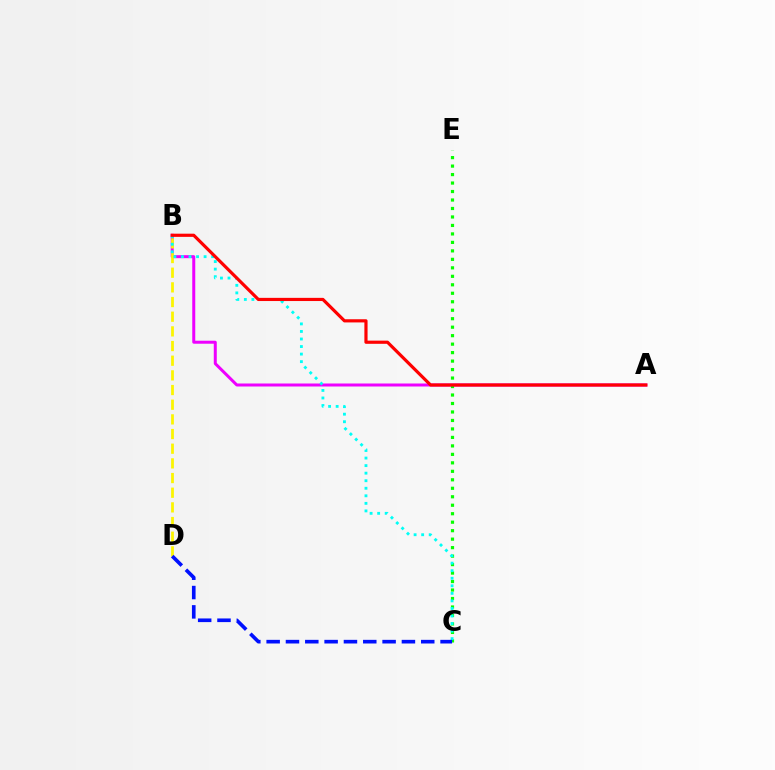{('A', 'B'): [{'color': '#ee00ff', 'line_style': 'solid', 'thickness': 2.16}, {'color': '#ff0000', 'line_style': 'solid', 'thickness': 2.29}], ('B', 'D'): [{'color': '#fcf500', 'line_style': 'dashed', 'thickness': 1.99}], ('C', 'E'): [{'color': '#08ff00', 'line_style': 'dotted', 'thickness': 2.3}], ('B', 'C'): [{'color': '#00fff6', 'line_style': 'dotted', 'thickness': 2.05}], ('C', 'D'): [{'color': '#0010ff', 'line_style': 'dashed', 'thickness': 2.63}]}